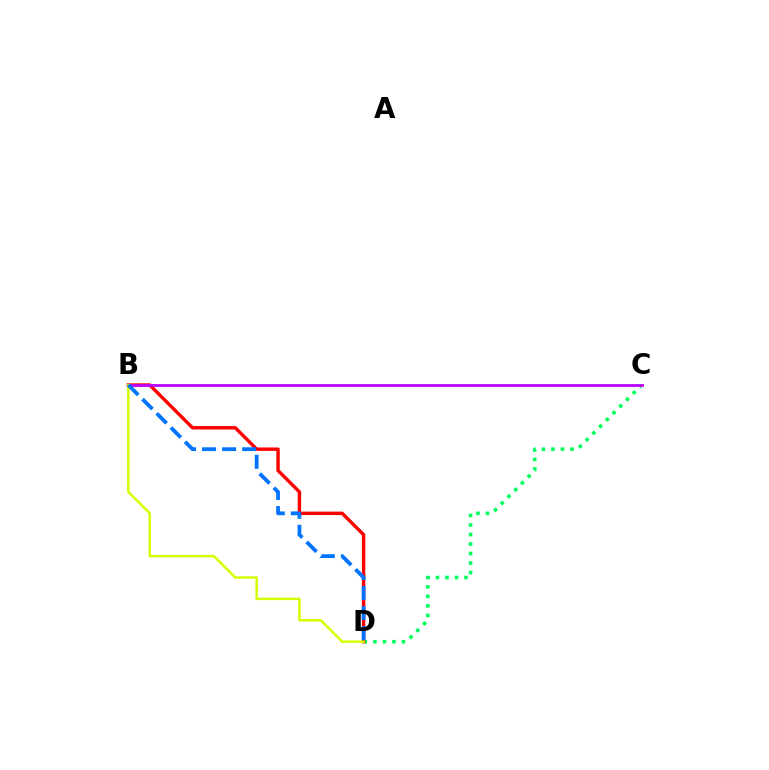{('C', 'D'): [{'color': '#00ff5c', 'line_style': 'dotted', 'thickness': 2.58}], ('B', 'D'): [{'color': '#ff0000', 'line_style': 'solid', 'thickness': 2.46}, {'color': '#d1ff00', 'line_style': 'solid', 'thickness': 1.78}, {'color': '#0074ff', 'line_style': 'dashed', 'thickness': 2.73}], ('B', 'C'): [{'color': '#b900ff', 'line_style': 'solid', 'thickness': 2.0}]}